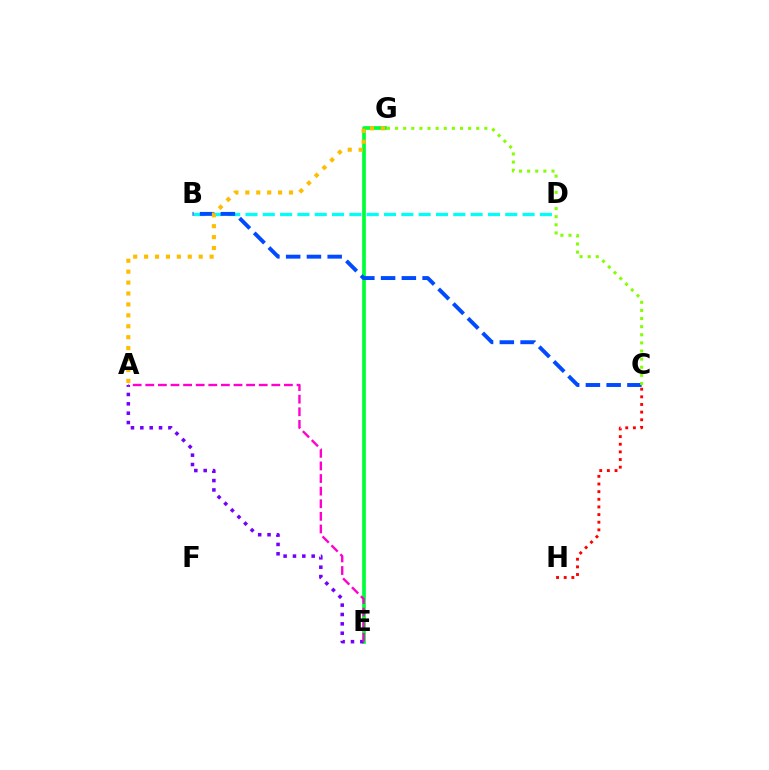{('E', 'G'): [{'color': '#00ff39', 'line_style': 'solid', 'thickness': 2.68}], ('B', 'D'): [{'color': '#00fff6', 'line_style': 'dashed', 'thickness': 2.35}], ('B', 'C'): [{'color': '#004bff', 'line_style': 'dashed', 'thickness': 2.82}], ('A', 'E'): [{'color': '#7200ff', 'line_style': 'dotted', 'thickness': 2.54}, {'color': '#ff00cf', 'line_style': 'dashed', 'thickness': 1.71}], ('C', 'H'): [{'color': '#ff0000', 'line_style': 'dotted', 'thickness': 2.08}], ('A', 'G'): [{'color': '#ffbd00', 'line_style': 'dotted', 'thickness': 2.97}], ('C', 'G'): [{'color': '#84ff00', 'line_style': 'dotted', 'thickness': 2.21}]}